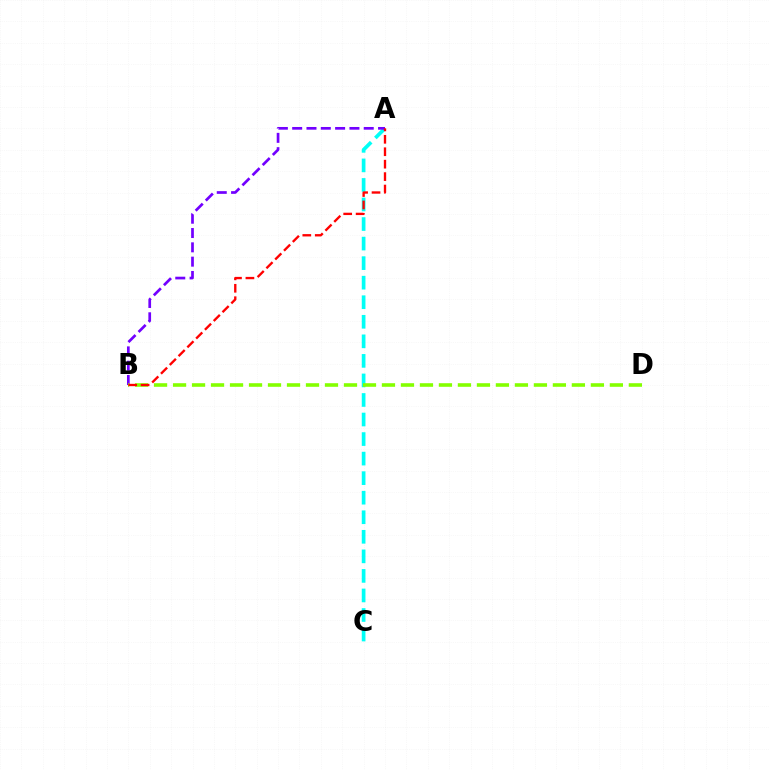{('A', 'C'): [{'color': '#00fff6', 'line_style': 'dashed', 'thickness': 2.66}], ('A', 'B'): [{'color': '#7200ff', 'line_style': 'dashed', 'thickness': 1.94}, {'color': '#ff0000', 'line_style': 'dashed', 'thickness': 1.69}], ('B', 'D'): [{'color': '#84ff00', 'line_style': 'dashed', 'thickness': 2.58}]}